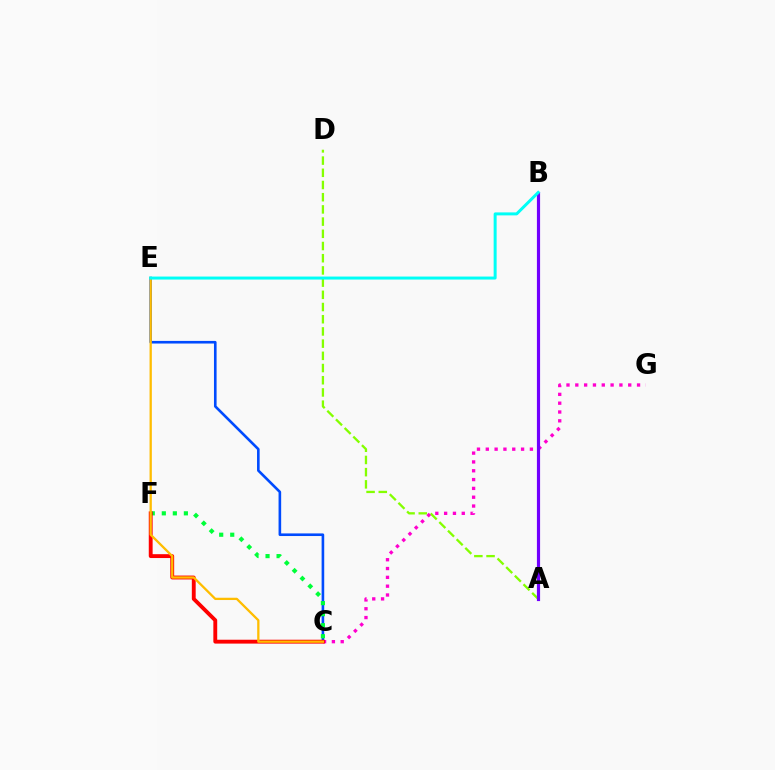{('A', 'D'): [{'color': '#84ff00', 'line_style': 'dashed', 'thickness': 1.66}], ('C', 'G'): [{'color': '#ff00cf', 'line_style': 'dotted', 'thickness': 2.4}], ('C', 'E'): [{'color': '#004bff', 'line_style': 'solid', 'thickness': 1.88}, {'color': '#ffbd00', 'line_style': 'solid', 'thickness': 1.65}], ('C', 'F'): [{'color': '#00ff39', 'line_style': 'dotted', 'thickness': 3.0}, {'color': '#ff0000', 'line_style': 'solid', 'thickness': 2.78}], ('A', 'B'): [{'color': '#7200ff', 'line_style': 'solid', 'thickness': 2.28}], ('B', 'E'): [{'color': '#00fff6', 'line_style': 'solid', 'thickness': 2.15}]}